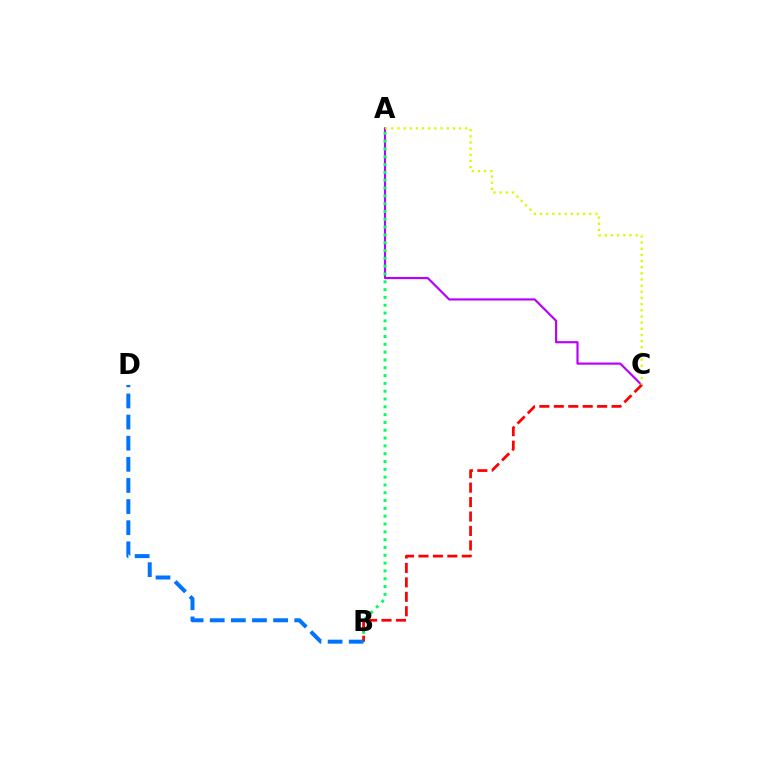{('A', 'C'): [{'color': '#b900ff', 'line_style': 'solid', 'thickness': 1.56}, {'color': '#d1ff00', 'line_style': 'dotted', 'thickness': 1.67}], ('A', 'B'): [{'color': '#00ff5c', 'line_style': 'dotted', 'thickness': 2.12}], ('B', 'C'): [{'color': '#ff0000', 'line_style': 'dashed', 'thickness': 1.96}], ('B', 'D'): [{'color': '#0074ff', 'line_style': 'dashed', 'thickness': 2.87}]}